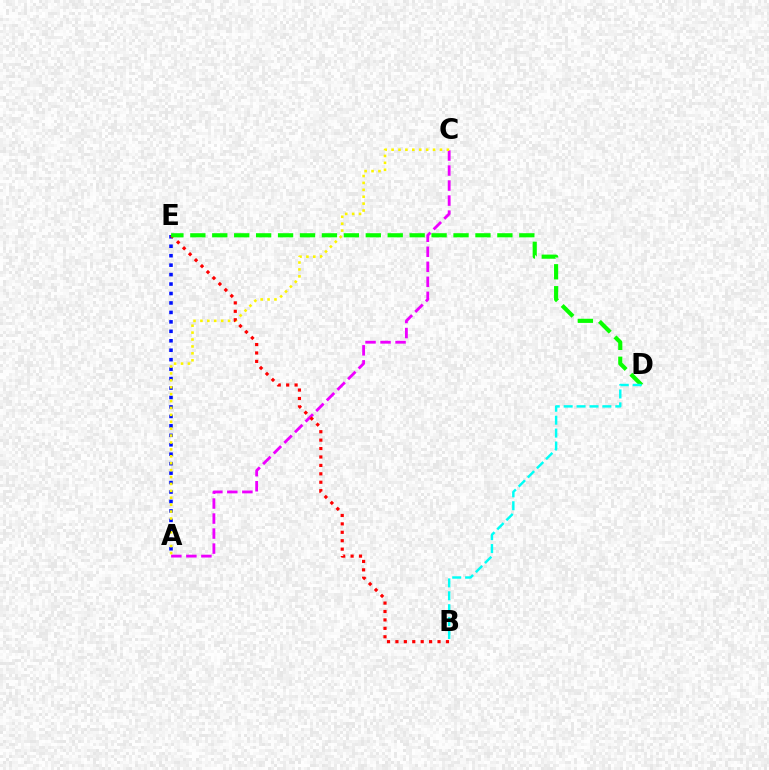{('A', 'E'): [{'color': '#0010ff', 'line_style': 'dotted', 'thickness': 2.57}], ('A', 'C'): [{'color': '#ee00ff', 'line_style': 'dashed', 'thickness': 2.04}, {'color': '#fcf500', 'line_style': 'dotted', 'thickness': 1.88}], ('B', 'E'): [{'color': '#ff0000', 'line_style': 'dotted', 'thickness': 2.29}], ('D', 'E'): [{'color': '#08ff00', 'line_style': 'dashed', 'thickness': 2.98}], ('B', 'D'): [{'color': '#00fff6', 'line_style': 'dashed', 'thickness': 1.75}]}